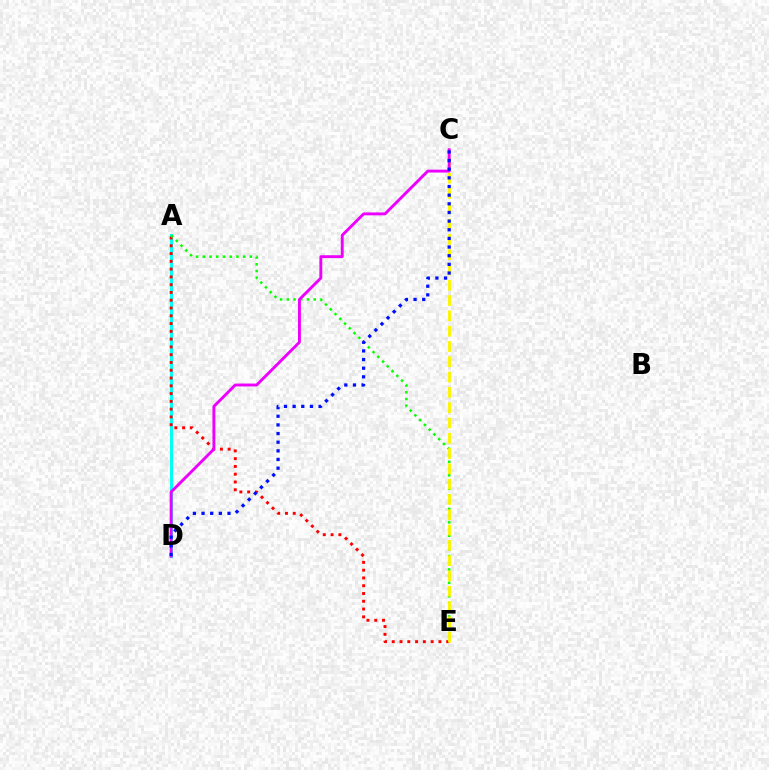{('A', 'D'): [{'color': '#00fff6', 'line_style': 'solid', 'thickness': 2.14}], ('A', 'E'): [{'color': '#ff0000', 'line_style': 'dotted', 'thickness': 2.11}, {'color': '#08ff00', 'line_style': 'dotted', 'thickness': 1.83}], ('C', 'E'): [{'color': '#fcf500', 'line_style': 'dashed', 'thickness': 2.08}], ('C', 'D'): [{'color': '#ee00ff', 'line_style': 'solid', 'thickness': 2.09}, {'color': '#0010ff', 'line_style': 'dotted', 'thickness': 2.35}]}